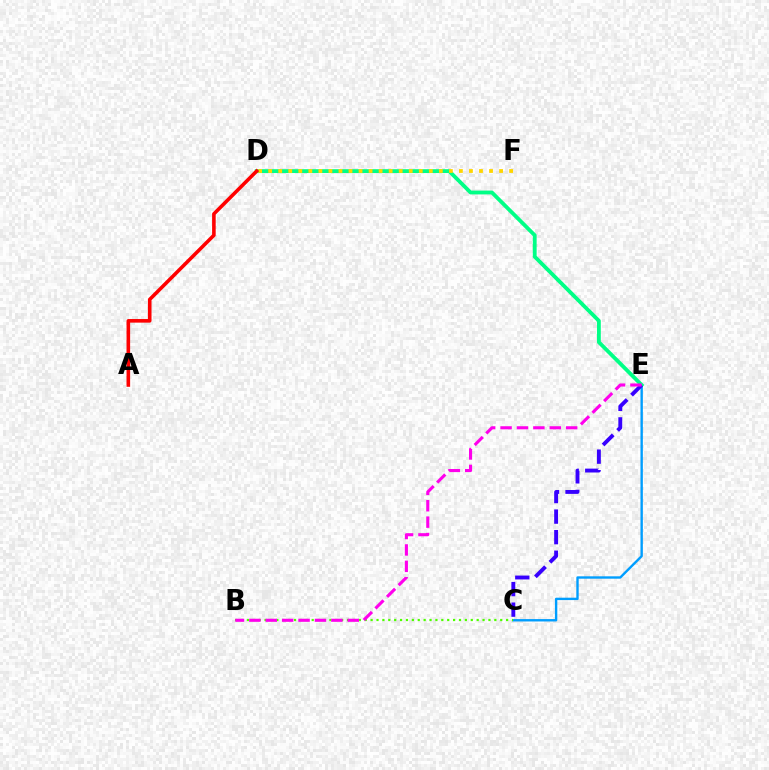{('C', 'E'): [{'color': '#009eff', 'line_style': 'solid', 'thickness': 1.72}, {'color': '#3700ff', 'line_style': 'dashed', 'thickness': 2.79}], ('D', 'E'): [{'color': '#00ff86', 'line_style': 'solid', 'thickness': 2.76}], ('B', 'C'): [{'color': '#4fff00', 'line_style': 'dotted', 'thickness': 1.6}], ('D', 'F'): [{'color': '#ffd500', 'line_style': 'dotted', 'thickness': 2.73}], ('B', 'E'): [{'color': '#ff00ed', 'line_style': 'dashed', 'thickness': 2.23}], ('A', 'D'): [{'color': '#ff0000', 'line_style': 'solid', 'thickness': 2.58}]}